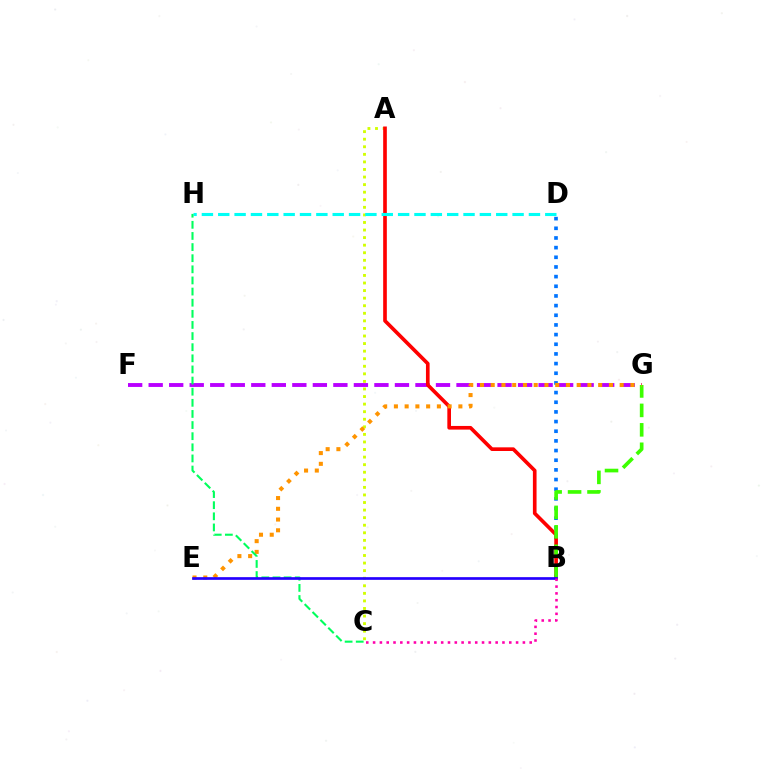{('B', 'D'): [{'color': '#0074ff', 'line_style': 'dotted', 'thickness': 2.63}], ('A', 'C'): [{'color': '#d1ff00', 'line_style': 'dotted', 'thickness': 2.06}], ('F', 'G'): [{'color': '#b900ff', 'line_style': 'dashed', 'thickness': 2.79}], ('A', 'B'): [{'color': '#ff0000', 'line_style': 'solid', 'thickness': 2.63}], ('B', 'G'): [{'color': '#3dff00', 'line_style': 'dashed', 'thickness': 2.64}], ('E', 'G'): [{'color': '#ff9400', 'line_style': 'dotted', 'thickness': 2.92}], ('D', 'H'): [{'color': '#00fff6', 'line_style': 'dashed', 'thickness': 2.22}], ('C', 'H'): [{'color': '#00ff5c', 'line_style': 'dashed', 'thickness': 1.51}], ('B', 'E'): [{'color': '#2500ff', 'line_style': 'solid', 'thickness': 1.94}], ('B', 'C'): [{'color': '#ff00ac', 'line_style': 'dotted', 'thickness': 1.85}]}